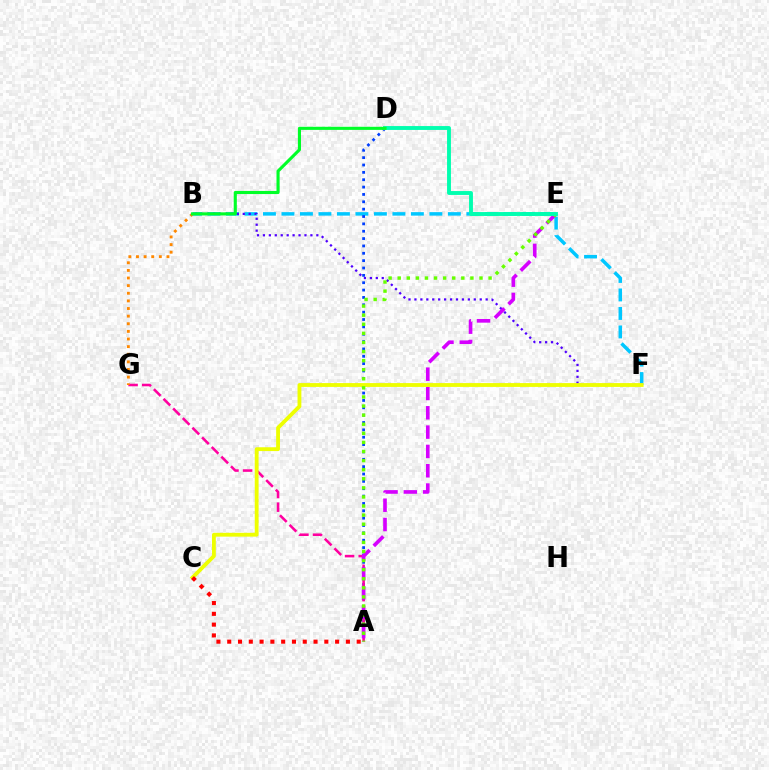{('B', 'F'): [{'color': '#00c7ff', 'line_style': 'dashed', 'thickness': 2.51}, {'color': '#4f00ff', 'line_style': 'dotted', 'thickness': 1.61}], ('A', 'D'): [{'color': '#003fff', 'line_style': 'dotted', 'thickness': 2.0}], ('A', 'G'): [{'color': '#ff00a0', 'line_style': 'dashed', 'thickness': 1.85}], ('A', 'E'): [{'color': '#d600ff', 'line_style': 'dashed', 'thickness': 2.62}, {'color': '#66ff00', 'line_style': 'dotted', 'thickness': 2.47}], ('C', 'F'): [{'color': '#eeff00', 'line_style': 'solid', 'thickness': 2.75}], ('D', 'E'): [{'color': '#00ffaf', 'line_style': 'solid', 'thickness': 2.8}], ('B', 'G'): [{'color': '#ff8800', 'line_style': 'dotted', 'thickness': 2.07}], ('B', 'D'): [{'color': '#00ff27', 'line_style': 'solid', 'thickness': 2.24}], ('A', 'C'): [{'color': '#ff0000', 'line_style': 'dotted', 'thickness': 2.93}]}